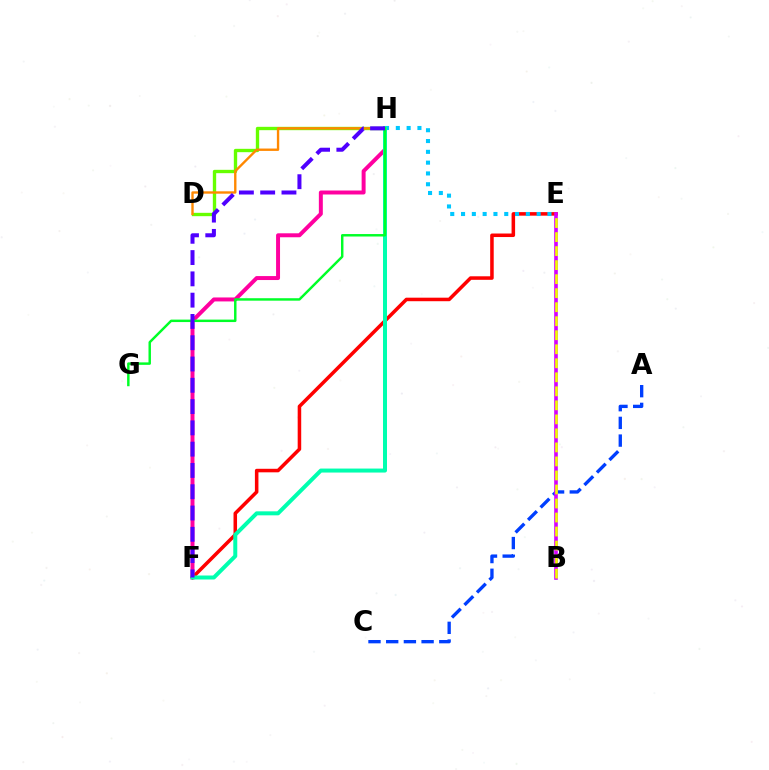{('E', 'F'): [{'color': '#ff0000', 'line_style': 'solid', 'thickness': 2.54}], ('D', 'H'): [{'color': '#66ff00', 'line_style': 'solid', 'thickness': 2.41}, {'color': '#ff8800', 'line_style': 'solid', 'thickness': 1.71}], ('A', 'C'): [{'color': '#003fff', 'line_style': 'dashed', 'thickness': 2.4}], ('F', 'H'): [{'color': '#ff00a0', 'line_style': 'solid', 'thickness': 2.85}, {'color': '#00ffaf', 'line_style': 'solid', 'thickness': 2.87}, {'color': '#4f00ff', 'line_style': 'dashed', 'thickness': 2.89}], ('E', 'H'): [{'color': '#00c7ff', 'line_style': 'dotted', 'thickness': 2.93}], ('B', 'E'): [{'color': '#d600ff', 'line_style': 'solid', 'thickness': 2.6}, {'color': '#eeff00', 'line_style': 'dashed', 'thickness': 1.9}], ('G', 'H'): [{'color': '#00ff27', 'line_style': 'solid', 'thickness': 1.77}]}